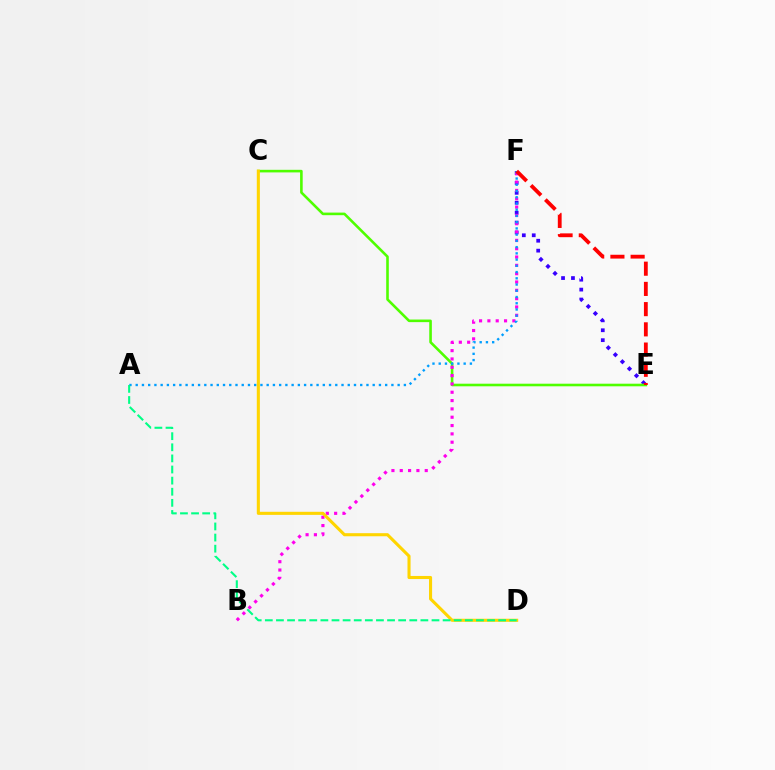{('E', 'F'): [{'color': '#3700ff', 'line_style': 'dotted', 'thickness': 2.7}, {'color': '#ff0000', 'line_style': 'dashed', 'thickness': 2.75}], ('C', 'E'): [{'color': '#4fff00', 'line_style': 'solid', 'thickness': 1.87}], ('B', 'F'): [{'color': '#ff00ed', 'line_style': 'dotted', 'thickness': 2.26}], ('A', 'F'): [{'color': '#009eff', 'line_style': 'dotted', 'thickness': 1.69}], ('C', 'D'): [{'color': '#ffd500', 'line_style': 'solid', 'thickness': 2.22}], ('A', 'D'): [{'color': '#00ff86', 'line_style': 'dashed', 'thickness': 1.51}]}